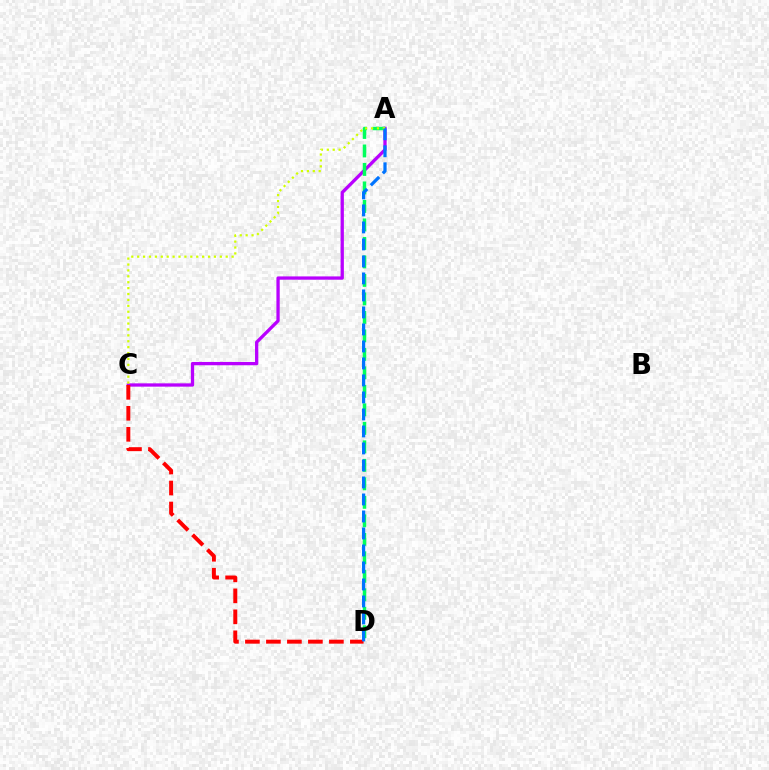{('A', 'C'): [{'color': '#b900ff', 'line_style': 'solid', 'thickness': 2.37}, {'color': '#d1ff00', 'line_style': 'dotted', 'thickness': 1.6}], ('A', 'D'): [{'color': '#00ff5c', 'line_style': 'dashed', 'thickness': 2.51}, {'color': '#0074ff', 'line_style': 'dashed', 'thickness': 2.31}], ('C', 'D'): [{'color': '#ff0000', 'line_style': 'dashed', 'thickness': 2.85}]}